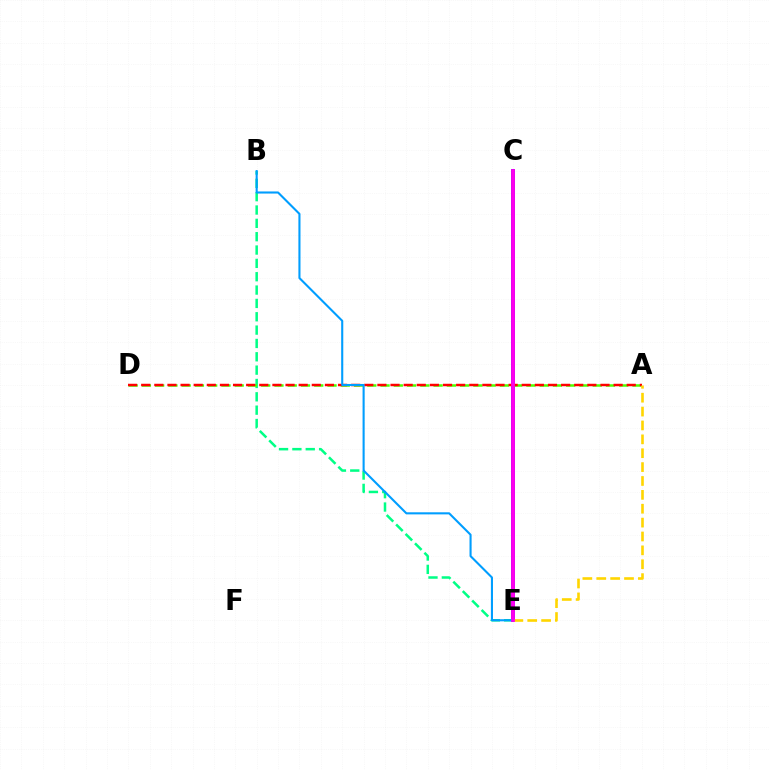{('B', 'E'): [{'color': '#00ff86', 'line_style': 'dashed', 'thickness': 1.81}, {'color': '#009eff', 'line_style': 'solid', 'thickness': 1.51}], ('A', 'D'): [{'color': '#4fff00', 'line_style': 'dashed', 'thickness': 1.8}, {'color': '#ff0000', 'line_style': 'dashed', 'thickness': 1.78}], ('C', 'E'): [{'color': '#3700ff', 'line_style': 'solid', 'thickness': 2.67}, {'color': '#ff00ed', 'line_style': 'solid', 'thickness': 2.69}], ('A', 'E'): [{'color': '#ffd500', 'line_style': 'dashed', 'thickness': 1.89}]}